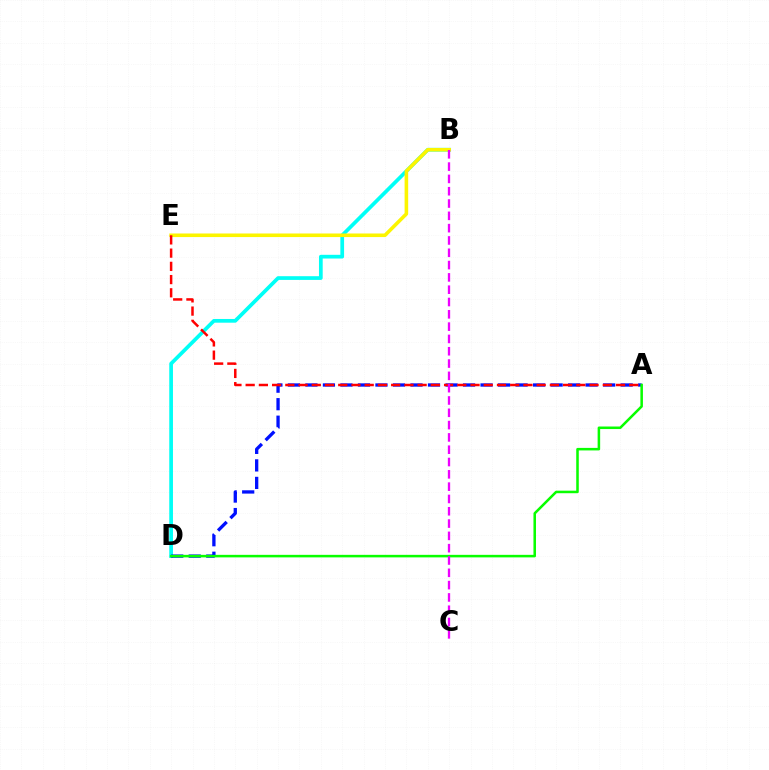{('B', 'D'): [{'color': '#00fff6', 'line_style': 'solid', 'thickness': 2.68}], ('A', 'D'): [{'color': '#0010ff', 'line_style': 'dashed', 'thickness': 2.38}, {'color': '#08ff00', 'line_style': 'solid', 'thickness': 1.83}], ('B', 'E'): [{'color': '#fcf500', 'line_style': 'solid', 'thickness': 2.58}], ('A', 'E'): [{'color': '#ff0000', 'line_style': 'dashed', 'thickness': 1.8}], ('B', 'C'): [{'color': '#ee00ff', 'line_style': 'dashed', 'thickness': 1.67}]}